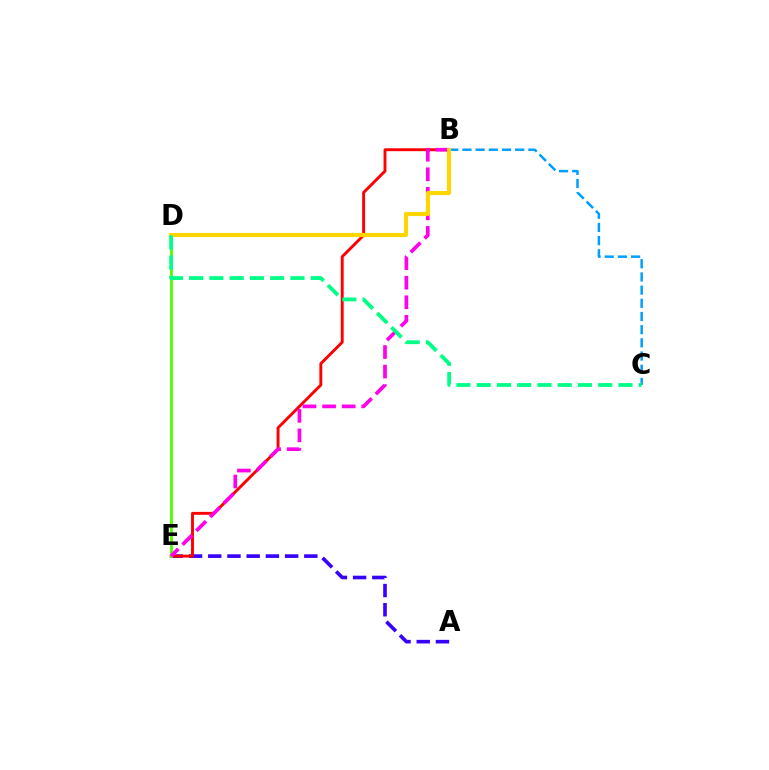{('A', 'E'): [{'color': '#3700ff', 'line_style': 'dashed', 'thickness': 2.61}], ('B', 'E'): [{'color': '#ff0000', 'line_style': 'solid', 'thickness': 2.09}, {'color': '#ff00ed', 'line_style': 'dashed', 'thickness': 2.66}], ('B', 'C'): [{'color': '#009eff', 'line_style': 'dashed', 'thickness': 1.79}], ('D', 'E'): [{'color': '#4fff00', 'line_style': 'solid', 'thickness': 2.05}], ('B', 'D'): [{'color': '#ffd500', 'line_style': 'solid', 'thickness': 2.96}], ('C', 'D'): [{'color': '#00ff86', 'line_style': 'dashed', 'thickness': 2.75}]}